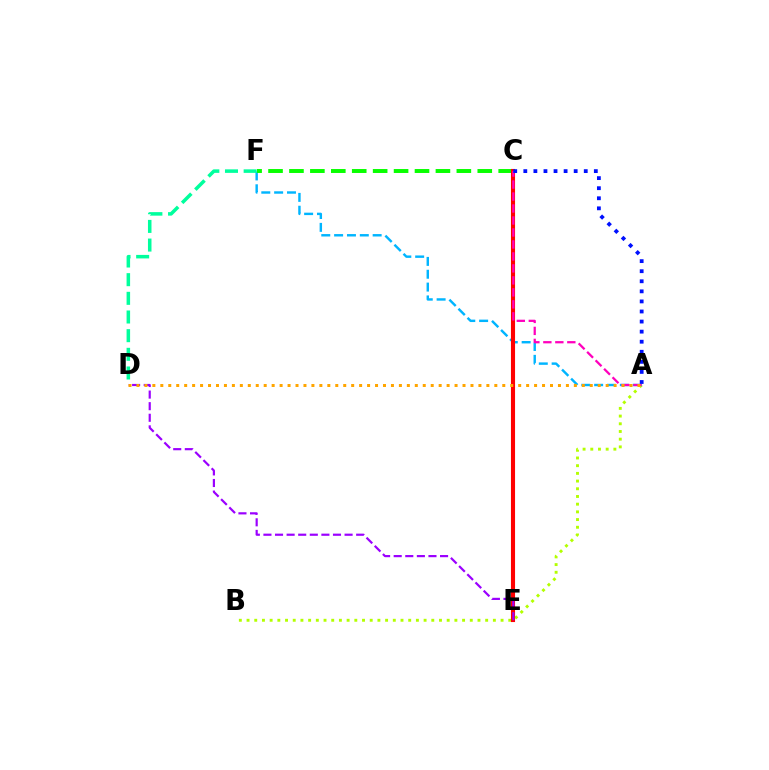{('A', 'B'): [{'color': '#b3ff00', 'line_style': 'dotted', 'thickness': 2.09}], ('A', 'F'): [{'color': '#00b5ff', 'line_style': 'dashed', 'thickness': 1.74}], ('D', 'F'): [{'color': '#00ff9d', 'line_style': 'dashed', 'thickness': 2.54}], ('C', 'F'): [{'color': '#08ff00', 'line_style': 'dashed', 'thickness': 2.84}], ('C', 'E'): [{'color': '#ff0000', 'line_style': 'solid', 'thickness': 2.96}], ('D', 'E'): [{'color': '#9b00ff', 'line_style': 'dashed', 'thickness': 1.57}], ('A', 'C'): [{'color': '#ff00bd', 'line_style': 'dashed', 'thickness': 1.63}, {'color': '#0010ff', 'line_style': 'dotted', 'thickness': 2.74}], ('A', 'D'): [{'color': '#ffa500', 'line_style': 'dotted', 'thickness': 2.16}]}